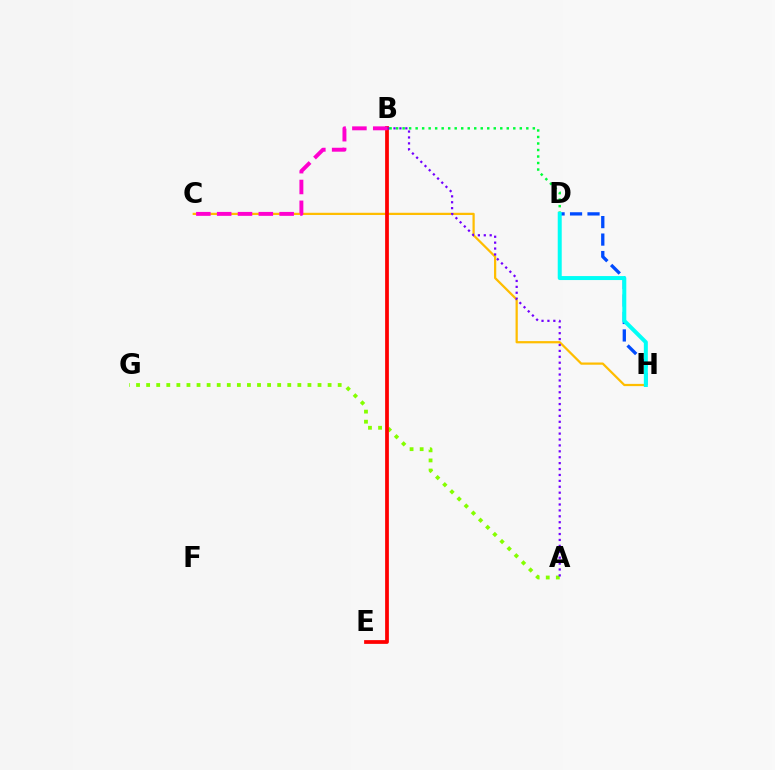{('A', 'G'): [{'color': '#84ff00', 'line_style': 'dotted', 'thickness': 2.74}], ('C', 'H'): [{'color': '#ffbd00', 'line_style': 'solid', 'thickness': 1.61}], ('B', 'E'): [{'color': '#ff0000', 'line_style': 'solid', 'thickness': 2.7}], ('D', 'H'): [{'color': '#004bff', 'line_style': 'dashed', 'thickness': 2.37}, {'color': '#00fff6', 'line_style': 'solid', 'thickness': 2.87}], ('A', 'B'): [{'color': '#7200ff', 'line_style': 'dotted', 'thickness': 1.61}], ('B', 'D'): [{'color': '#00ff39', 'line_style': 'dotted', 'thickness': 1.77}], ('B', 'C'): [{'color': '#ff00cf', 'line_style': 'dashed', 'thickness': 2.83}]}